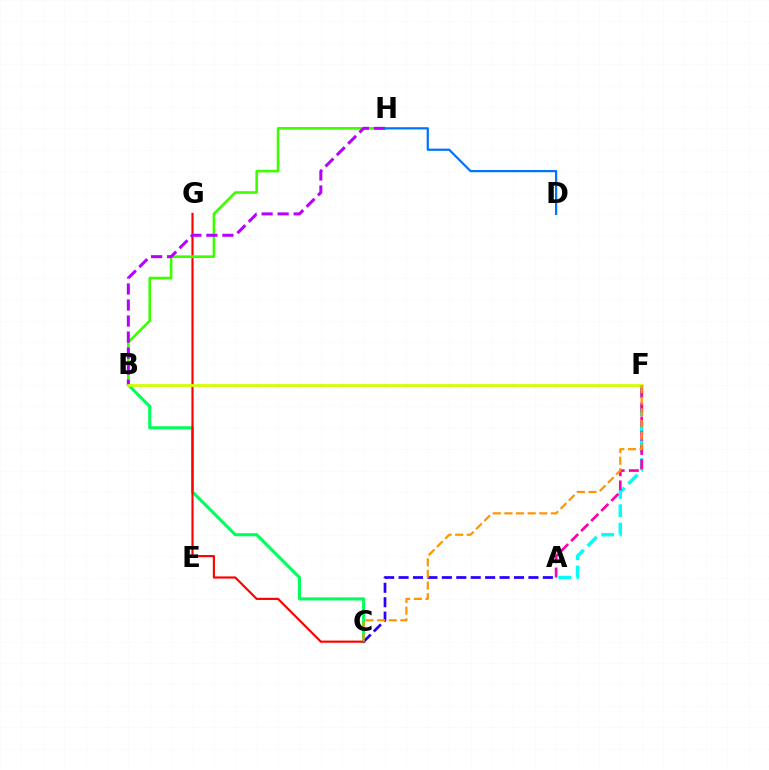{('B', 'C'): [{'color': '#00ff5c', 'line_style': 'solid', 'thickness': 2.21}], ('C', 'G'): [{'color': '#ff0000', 'line_style': 'solid', 'thickness': 1.55}], ('A', 'F'): [{'color': '#00fff6', 'line_style': 'dashed', 'thickness': 2.49}, {'color': '#ff00ac', 'line_style': 'dashed', 'thickness': 1.93}], ('A', 'C'): [{'color': '#2500ff', 'line_style': 'dashed', 'thickness': 1.96}], ('B', 'H'): [{'color': '#3dff00', 'line_style': 'solid', 'thickness': 1.9}, {'color': '#b900ff', 'line_style': 'dashed', 'thickness': 2.18}], ('B', 'F'): [{'color': '#d1ff00', 'line_style': 'solid', 'thickness': 1.99}], ('C', 'F'): [{'color': '#ff9400', 'line_style': 'dashed', 'thickness': 1.58}], ('D', 'H'): [{'color': '#0074ff', 'line_style': 'solid', 'thickness': 1.61}]}